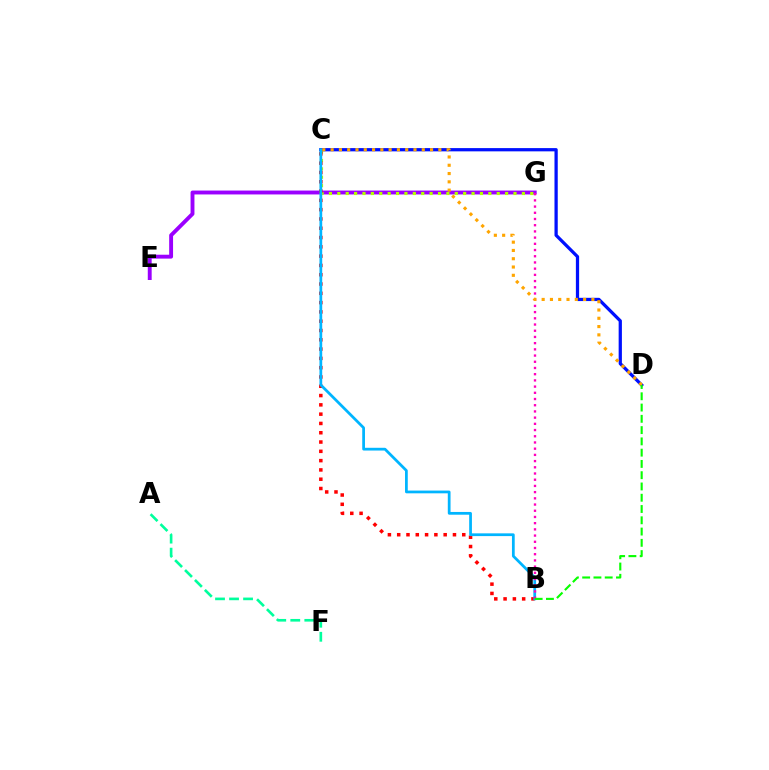{('A', 'F'): [{'color': '#00ff9d', 'line_style': 'dashed', 'thickness': 1.9}], ('E', 'G'): [{'color': '#9b00ff', 'line_style': 'solid', 'thickness': 2.8}], ('C', 'G'): [{'color': '#b3ff00', 'line_style': 'dotted', 'thickness': 2.28}], ('C', 'D'): [{'color': '#0010ff', 'line_style': 'solid', 'thickness': 2.34}, {'color': '#ffa500', 'line_style': 'dotted', 'thickness': 2.25}], ('B', 'C'): [{'color': '#ff0000', 'line_style': 'dotted', 'thickness': 2.53}, {'color': '#00b5ff', 'line_style': 'solid', 'thickness': 1.98}], ('B', 'G'): [{'color': '#ff00bd', 'line_style': 'dotted', 'thickness': 1.69}], ('B', 'D'): [{'color': '#08ff00', 'line_style': 'dashed', 'thickness': 1.53}]}